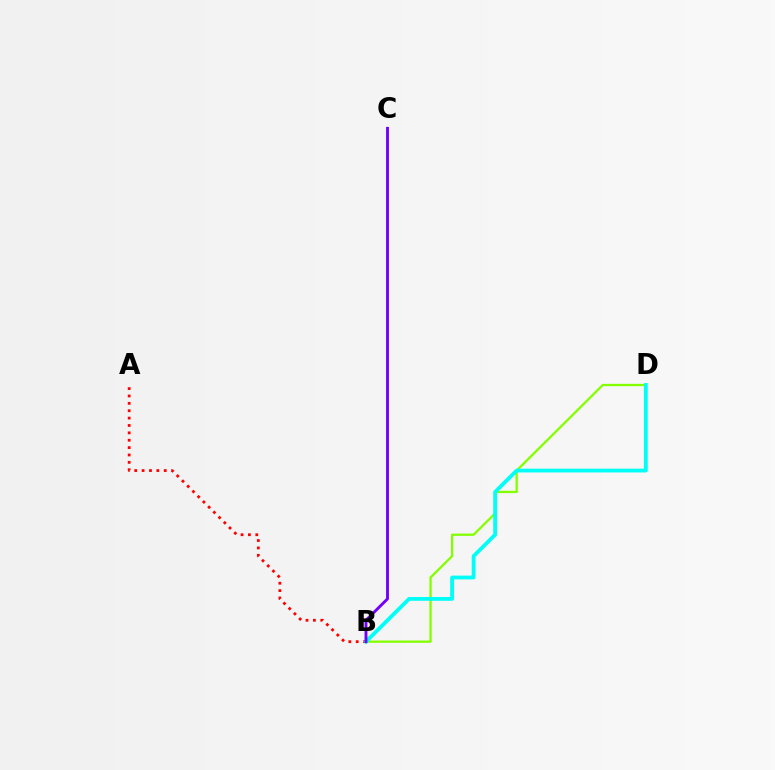{('B', 'D'): [{'color': '#84ff00', 'line_style': 'solid', 'thickness': 1.65}, {'color': '#00fff6', 'line_style': 'solid', 'thickness': 2.74}], ('A', 'B'): [{'color': '#ff0000', 'line_style': 'dotted', 'thickness': 2.0}], ('B', 'C'): [{'color': '#7200ff', 'line_style': 'solid', 'thickness': 2.08}]}